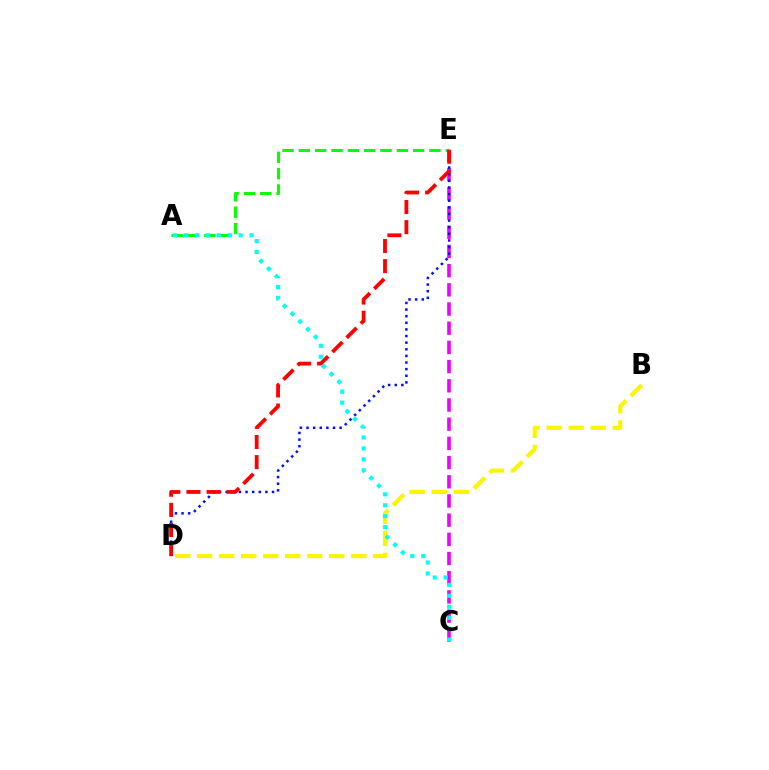{('A', 'E'): [{'color': '#08ff00', 'line_style': 'dashed', 'thickness': 2.22}], ('C', 'E'): [{'color': '#ee00ff', 'line_style': 'dashed', 'thickness': 2.61}], ('D', 'E'): [{'color': '#0010ff', 'line_style': 'dotted', 'thickness': 1.8}, {'color': '#ff0000', 'line_style': 'dashed', 'thickness': 2.73}], ('B', 'D'): [{'color': '#fcf500', 'line_style': 'dashed', 'thickness': 2.99}], ('A', 'C'): [{'color': '#00fff6', 'line_style': 'dotted', 'thickness': 2.97}]}